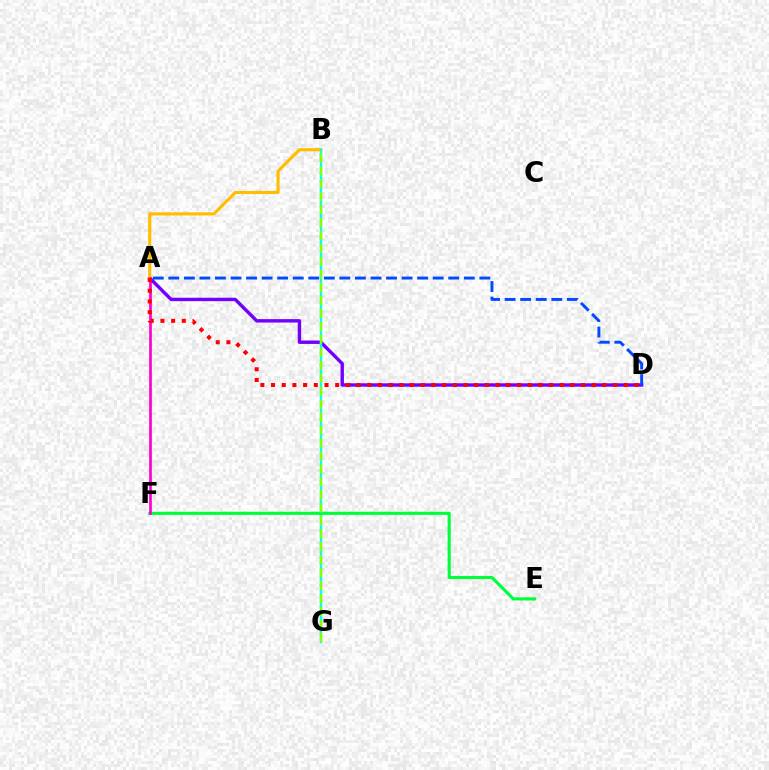{('A', 'D'): [{'color': '#7200ff', 'line_style': 'solid', 'thickness': 2.45}, {'color': '#004bff', 'line_style': 'dashed', 'thickness': 2.11}, {'color': '#ff0000', 'line_style': 'dotted', 'thickness': 2.91}], ('A', 'B'): [{'color': '#ffbd00', 'line_style': 'solid', 'thickness': 2.25}], ('B', 'G'): [{'color': '#00fff6', 'line_style': 'solid', 'thickness': 1.7}, {'color': '#84ff00', 'line_style': 'dashed', 'thickness': 1.76}], ('E', 'F'): [{'color': '#00ff39', 'line_style': 'solid', 'thickness': 2.24}], ('A', 'F'): [{'color': '#ff00cf', 'line_style': 'solid', 'thickness': 1.94}]}